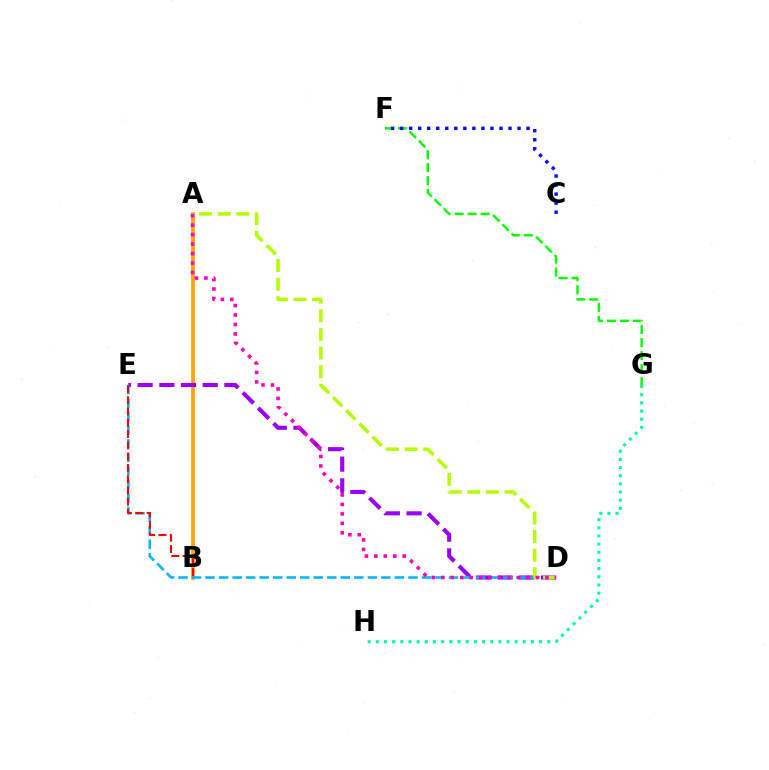{('A', 'B'): [{'color': '#ffa500', 'line_style': 'solid', 'thickness': 2.69}], ('D', 'E'): [{'color': '#9b00ff', 'line_style': 'dashed', 'thickness': 2.95}, {'color': '#00b5ff', 'line_style': 'dashed', 'thickness': 1.84}], ('B', 'E'): [{'color': '#ff0000', 'line_style': 'dashed', 'thickness': 1.53}], ('A', 'D'): [{'color': '#b3ff00', 'line_style': 'dashed', 'thickness': 2.53}, {'color': '#ff00bd', 'line_style': 'dotted', 'thickness': 2.57}], ('F', 'G'): [{'color': '#08ff00', 'line_style': 'dashed', 'thickness': 1.77}], ('C', 'F'): [{'color': '#0010ff', 'line_style': 'dotted', 'thickness': 2.45}], ('G', 'H'): [{'color': '#00ff9d', 'line_style': 'dotted', 'thickness': 2.22}]}